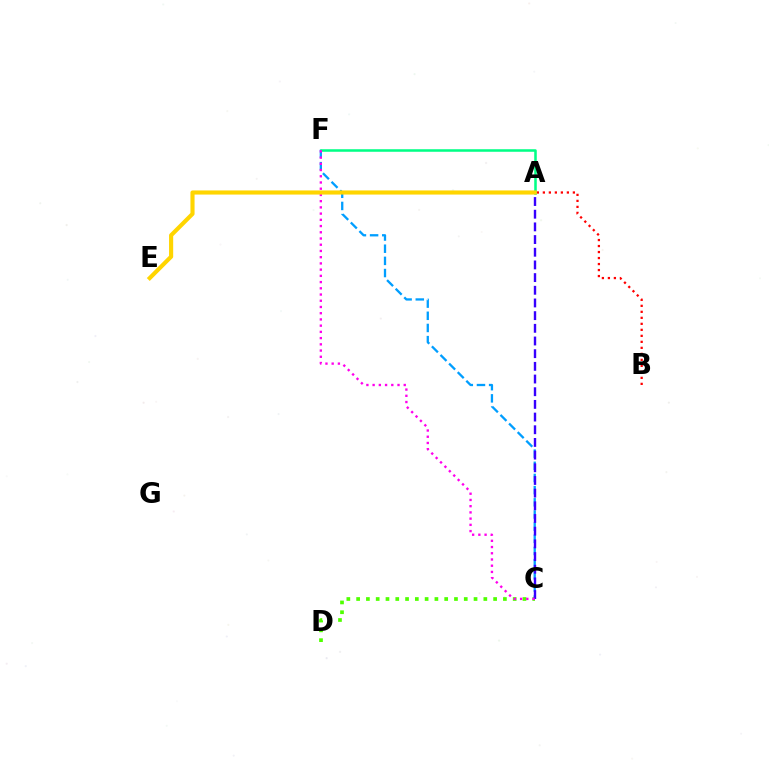{('A', 'B'): [{'color': '#ff0000', 'line_style': 'dotted', 'thickness': 1.63}], ('C', 'D'): [{'color': '#4fff00', 'line_style': 'dotted', 'thickness': 2.66}], ('C', 'F'): [{'color': '#009eff', 'line_style': 'dashed', 'thickness': 1.65}, {'color': '#ff00ed', 'line_style': 'dotted', 'thickness': 1.69}], ('A', 'F'): [{'color': '#00ff86', 'line_style': 'solid', 'thickness': 1.83}], ('A', 'C'): [{'color': '#3700ff', 'line_style': 'dashed', 'thickness': 1.72}], ('A', 'E'): [{'color': '#ffd500', 'line_style': 'solid', 'thickness': 2.97}]}